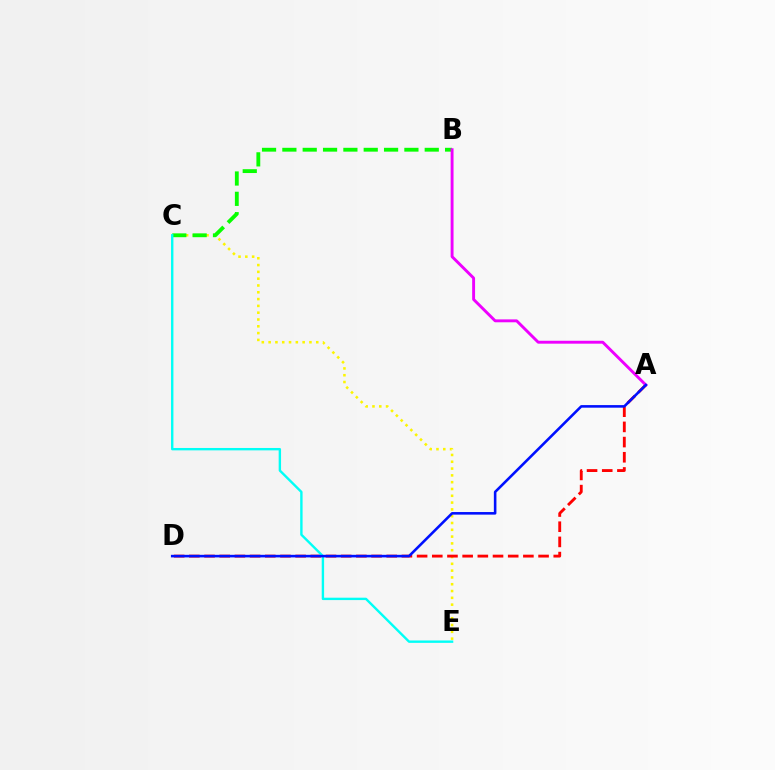{('C', 'E'): [{'color': '#fcf500', 'line_style': 'dotted', 'thickness': 1.85}, {'color': '#00fff6', 'line_style': 'solid', 'thickness': 1.72}], ('A', 'D'): [{'color': '#ff0000', 'line_style': 'dashed', 'thickness': 2.06}, {'color': '#0010ff', 'line_style': 'solid', 'thickness': 1.86}], ('B', 'C'): [{'color': '#08ff00', 'line_style': 'dashed', 'thickness': 2.76}], ('A', 'B'): [{'color': '#ee00ff', 'line_style': 'solid', 'thickness': 2.09}]}